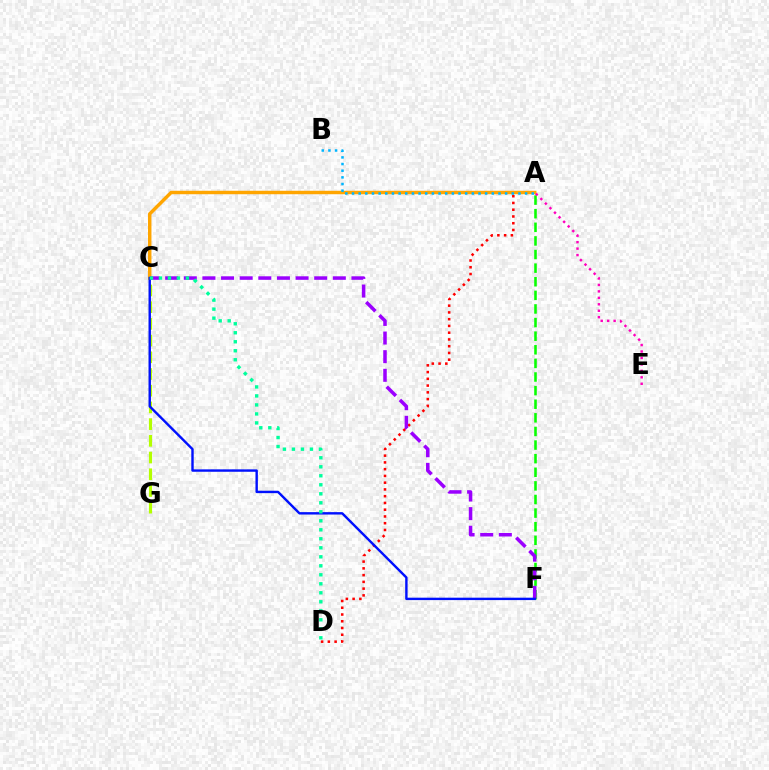{('C', 'G'): [{'color': '#b3ff00', 'line_style': 'dashed', 'thickness': 2.27}], ('A', 'D'): [{'color': '#ff0000', 'line_style': 'dotted', 'thickness': 1.83}], ('A', 'F'): [{'color': '#08ff00', 'line_style': 'dashed', 'thickness': 1.85}], ('A', 'C'): [{'color': '#ffa500', 'line_style': 'solid', 'thickness': 2.48}], ('A', 'B'): [{'color': '#00b5ff', 'line_style': 'dotted', 'thickness': 1.81}], ('C', 'F'): [{'color': '#9b00ff', 'line_style': 'dashed', 'thickness': 2.53}, {'color': '#0010ff', 'line_style': 'solid', 'thickness': 1.73}], ('A', 'E'): [{'color': '#ff00bd', 'line_style': 'dotted', 'thickness': 1.75}], ('C', 'D'): [{'color': '#00ff9d', 'line_style': 'dotted', 'thickness': 2.45}]}